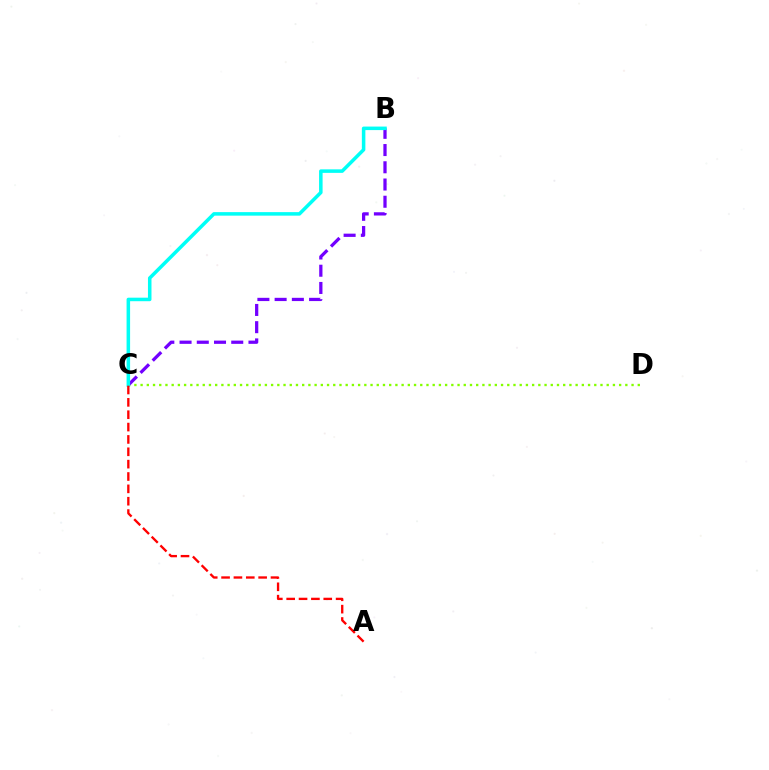{('C', 'D'): [{'color': '#84ff00', 'line_style': 'dotted', 'thickness': 1.69}], ('B', 'C'): [{'color': '#7200ff', 'line_style': 'dashed', 'thickness': 2.34}, {'color': '#00fff6', 'line_style': 'solid', 'thickness': 2.54}], ('A', 'C'): [{'color': '#ff0000', 'line_style': 'dashed', 'thickness': 1.68}]}